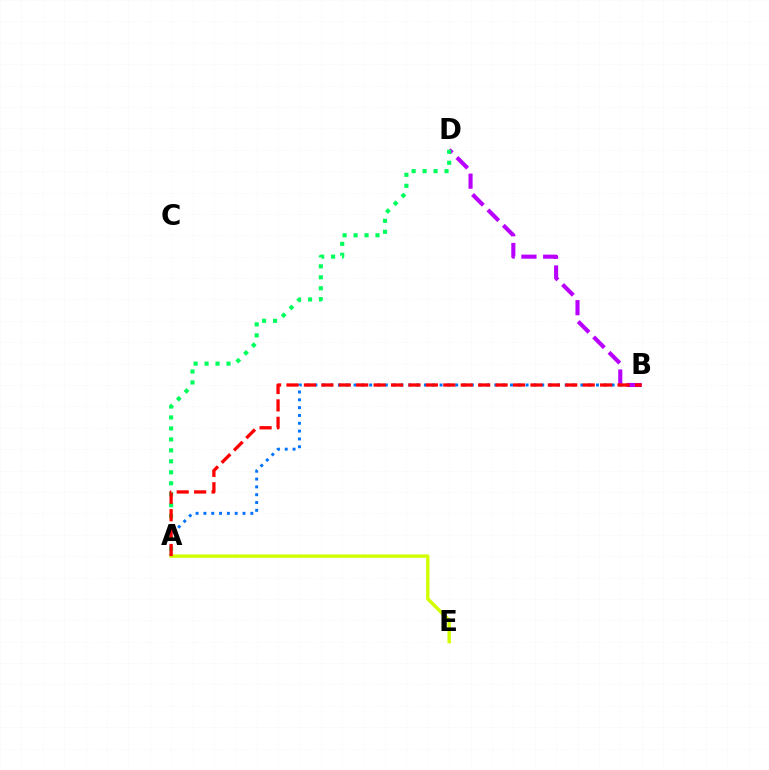{('A', 'B'): [{'color': '#0074ff', 'line_style': 'dotted', 'thickness': 2.13}, {'color': '#ff0000', 'line_style': 'dashed', 'thickness': 2.37}], ('A', 'E'): [{'color': '#d1ff00', 'line_style': 'solid', 'thickness': 2.46}], ('B', 'D'): [{'color': '#b900ff', 'line_style': 'dashed', 'thickness': 2.96}], ('A', 'D'): [{'color': '#00ff5c', 'line_style': 'dotted', 'thickness': 2.98}]}